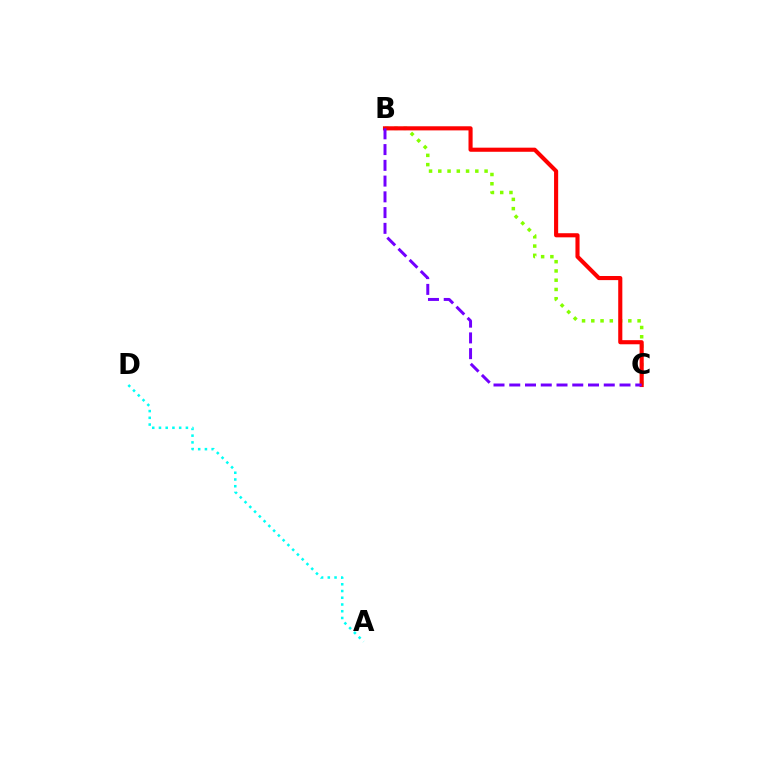{('B', 'C'): [{'color': '#84ff00', 'line_style': 'dotted', 'thickness': 2.51}, {'color': '#ff0000', 'line_style': 'solid', 'thickness': 2.96}, {'color': '#7200ff', 'line_style': 'dashed', 'thickness': 2.14}], ('A', 'D'): [{'color': '#00fff6', 'line_style': 'dotted', 'thickness': 1.83}]}